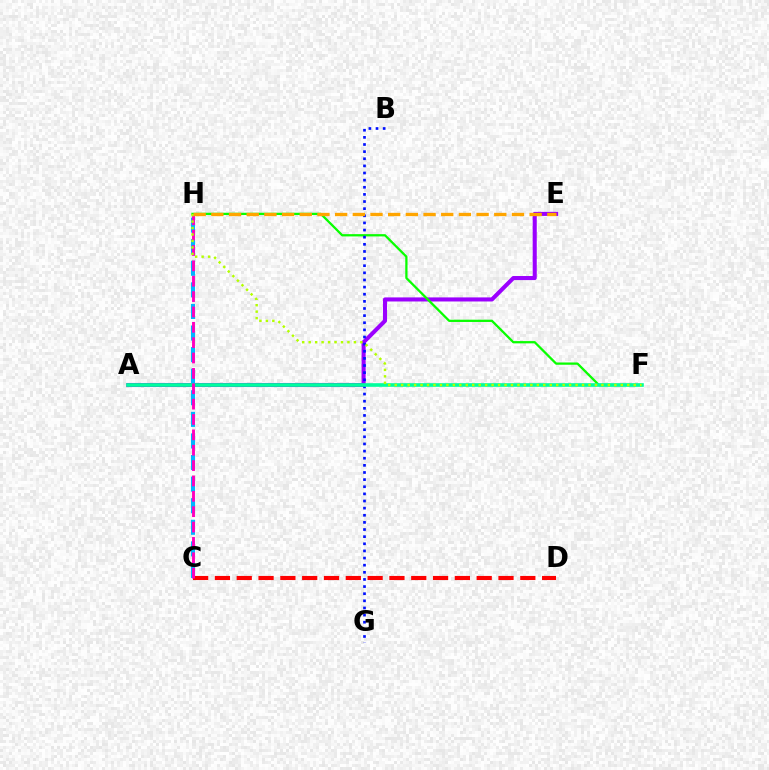{('A', 'E'): [{'color': '#9b00ff', 'line_style': 'solid', 'thickness': 2.93}], ('F', 'H'): [{'color': '#08ff00', 'line_style': 'solid', 'thickness': 1.64}, {'color': '#b3ff00', 'line_style': 'dotted', 'thickness': 1.76}], ('C', 'H'): [{'color': '#00b5ff', 'line_style': 'dashed', 'thickness': 2.93}, {'color': '#ff00bd', 'line_style': 'dashed', 'thickness': 2.09}], ('B', 'G'): [{'color': '#0010ff', 'line_style': 'dotted', 'thickness': 1.94}], ('C', 'D'): [{'color': '#ff0000', 'line_style': 'dashed', 'thickness': 2.96}], ('A', 'F'): [{'color': '#00ff9d', 'line_style': 'solid', 'thickness': 2.61}], ('E', 'H'): [{'color': '#ffa500', 'line_style': 'dashed', 'thickness': 2.4}]}